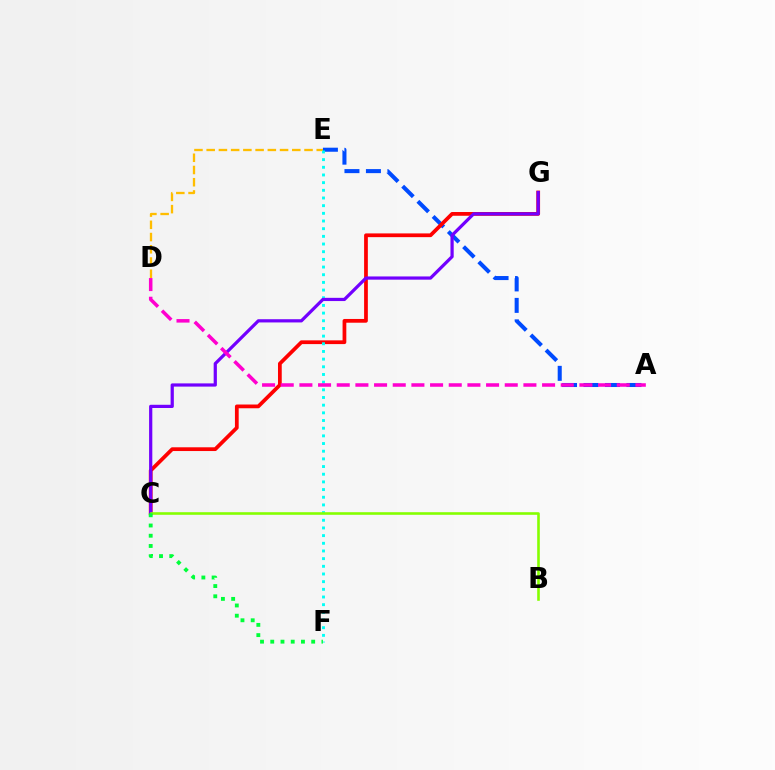{('A', 'E'): [{'color': '#004bff', 'line_style': 'dashed', 'thickness': 2.92}], ('C', 'G'): [{'color': '#ff0000', 'line_style': 'solid', 'thickness': 2.7}, {'color': '#7200ff', 'line_style': 'solid', 'thickness': 2.32}], ('D', 'E'): [{'color': '#ffbd00', 'line_style': 'dashed', 'thickness': 1.66}], ('E', 'F'): [{'color': '#00fff6', 'line_style': 'dotted', 'thickness': 2.08}], ('B', 'C'): [{'color': '#84ff00', 'line_style': 'solid', 'thickness': 1.87}], ('A', 'D'): [{'color': '#ff00cf', 'line_style': 'dashed', 'thickness': 2.54}], ('C', 'F'): [{'color': '#00ff39', 'line_style': 'dotted', 'thickness': 2.78}]}